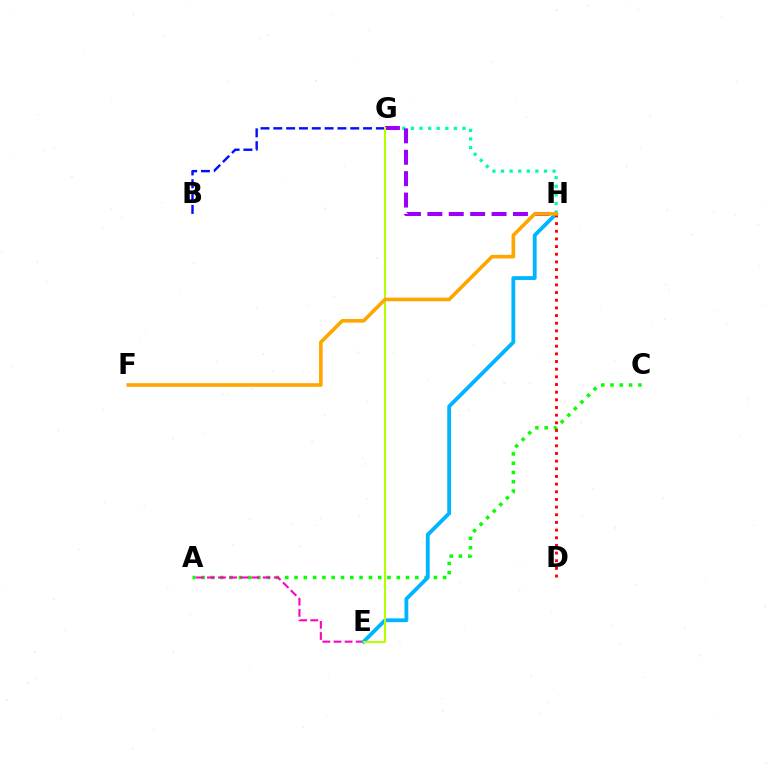{('G', 'H'): [{'color': '#00ff9d', 'line_style': 'dotted', 'thickness': 2.34}, {'color': '#9b00ff', 'line_style': 'dashed', 'thickness': 2.91}], ('A', 'C'): [{'color': '#08ff00', 'line_style': 'dotted', 'thickness': 2.52}], ('A', 'E'): [{'color': '#ff00bd', 'line_style': 'dashed', 'thickness': 1.51}], ('B', 'G'): [{'color': '#0010ff', 'line_style': 'dashed', 'thickness': 1.74}], ('E', 'H'): [{'color': '#00b5ff', 'line_style': 'solid', 'thickness': 2.76}], ('E', 'G'): [{'color': '#b3ff00', 'line_style': 'solid', 'thickness': 1.51}], ('D', 'H'): [{'color': '#ff0000', 'line_style': 'dotted', 'thickness': 2.08}], ('F', 'H'): [{'color': '#ffa500', 'line_style': 'solid', 'thickness': 2.6}]}